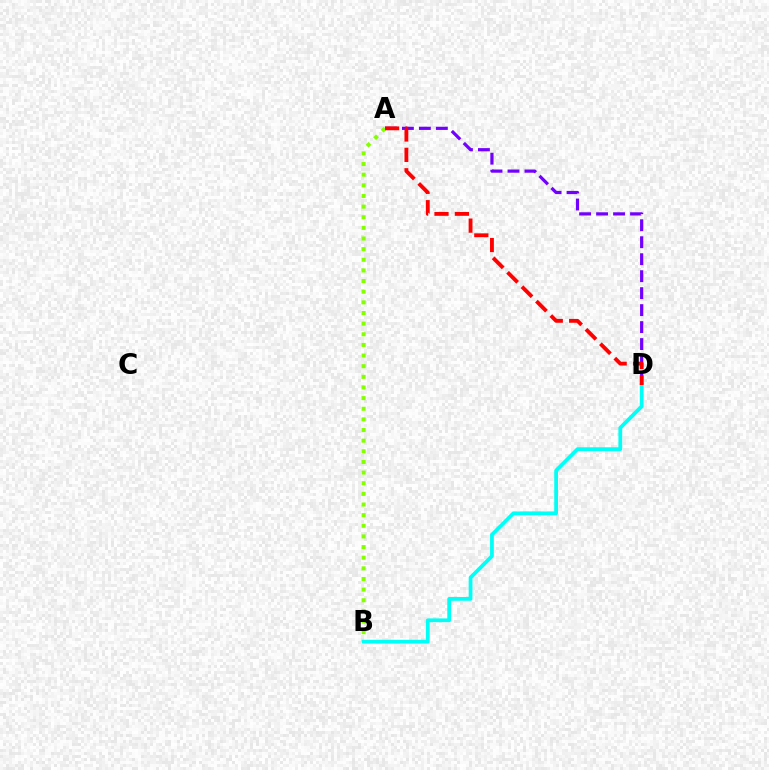{('A', 'B'): [{'color': '#84ff00', 'line_style': 'dotted', 'thickness': 2.89}], ('B', 'D'): [{'color': '#00fff6', 'line_style': 'solid', 'thickness': 2.7}], ('A', 'D'): [{'color': '#7200ff', 'line_style': 'dashed', 'thickness': 2.31}, {'color': '#ff0000', 'line_style': 'dashed', 'thickness': 2.77}]}